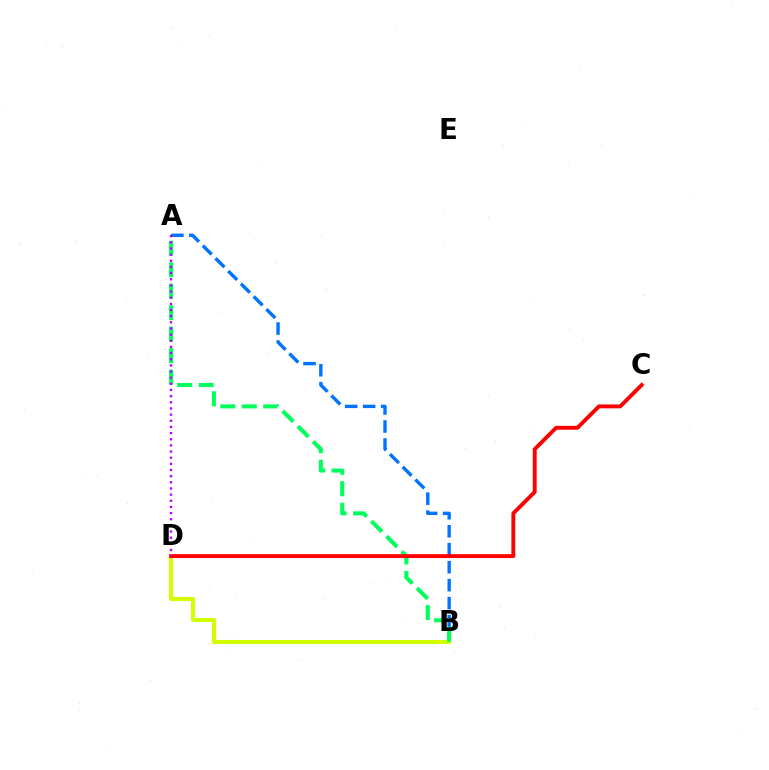{('A', 'B'): [{'color': '#0074ff', 'line_style': 'dashed', 'thickness': 2.44}, {'color': '#00ff5c', 'line_style': 'dashed', 'thickness': 2.92}], ('B', 'D'): [{'color': '#d1ff00', 'line_style': 'solid', 'thickness': 2.95}], ('C', 'D'): [{'color': '#ff0000', 'line_style': 'solid', 'thickness': 2.8}], ('A', 'D'): [{'color': '#b900ff', 'line_style': 'dotted', 'thickness': 1.67}]}